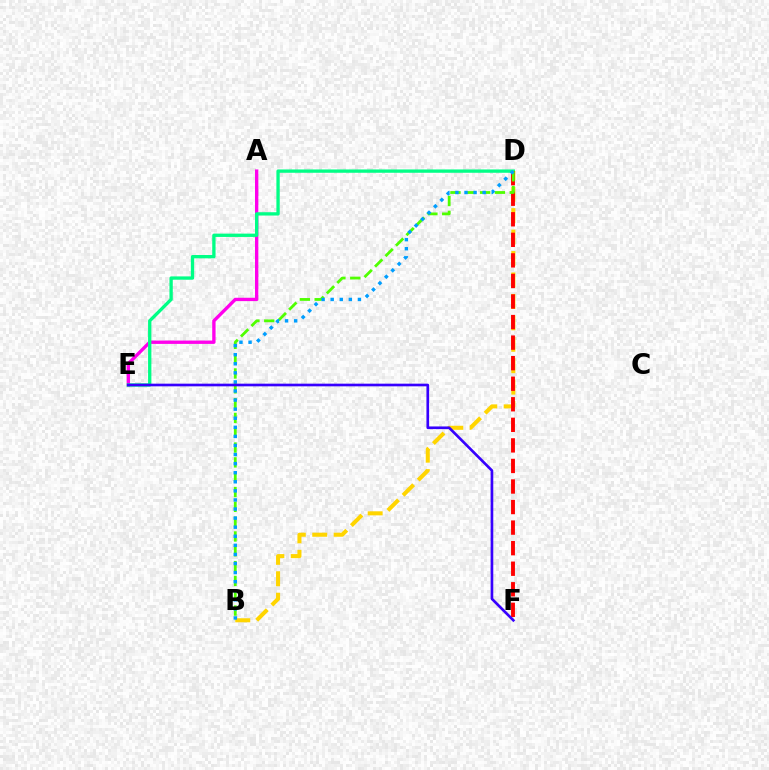{('A', 'E'): [{'color': '#ff00ed', 'line_style': 'solid', 'thickness': 2.41}], ('B', 'D'): [{'color': '#ffd500', 'line_style': 'dashed', 'thickness': 2.91}, {'color': '#4fff00', 'line_style': 'dashed', 'thickness': 2.01}, {'color': '#009eff', 'line_style': 'dotted', 'thickness': 2.47}], ('D', 'E'): [{'color': '#00ff86', 'line_style': 'solid', 'thickness': 2.39}], ('D', 'F'): [{'color': '#ff0000', 'line_style': 'dashed', 'thickness': 2.79}], ('E', 'F'): [{'color': '#3700ff', 'line_style': 'solid', 'thickness': 1.92}]}